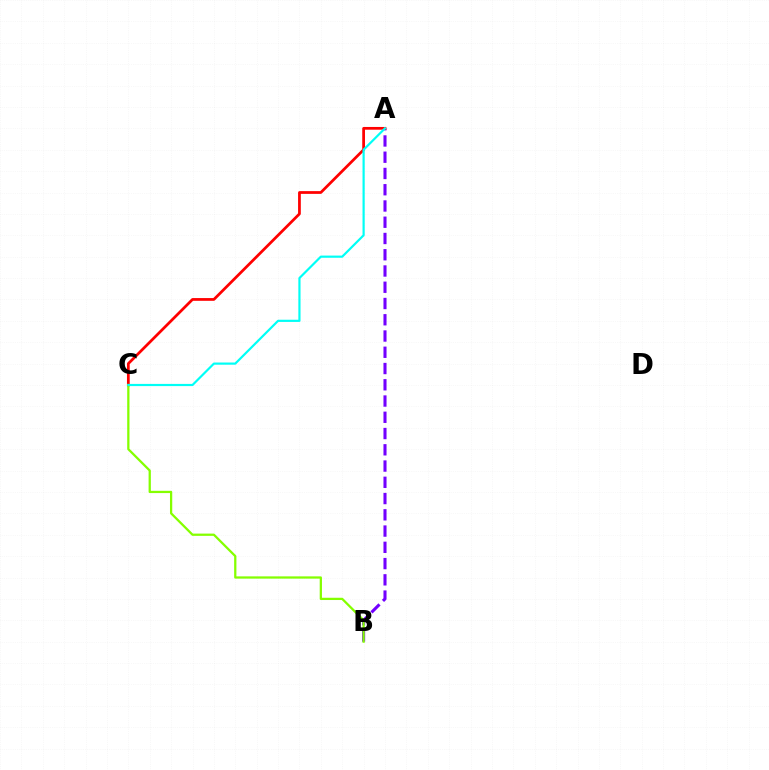{('A', 'B'): [{'color': '#7200ff', 'line_style': 'dashed', 'thickness': 2.21}], ('A', 'C'): [{'color': '#ff0000', 'line_style': 'solid', 'thickness': 1.98}, {'color': '#00fff6', 'line_style': 'solid', 'thickness': 1.58}], ('B', 'C'): [{'color': '#84ff00', 'line_style': 'solid', 'thickness': 1.63}]}